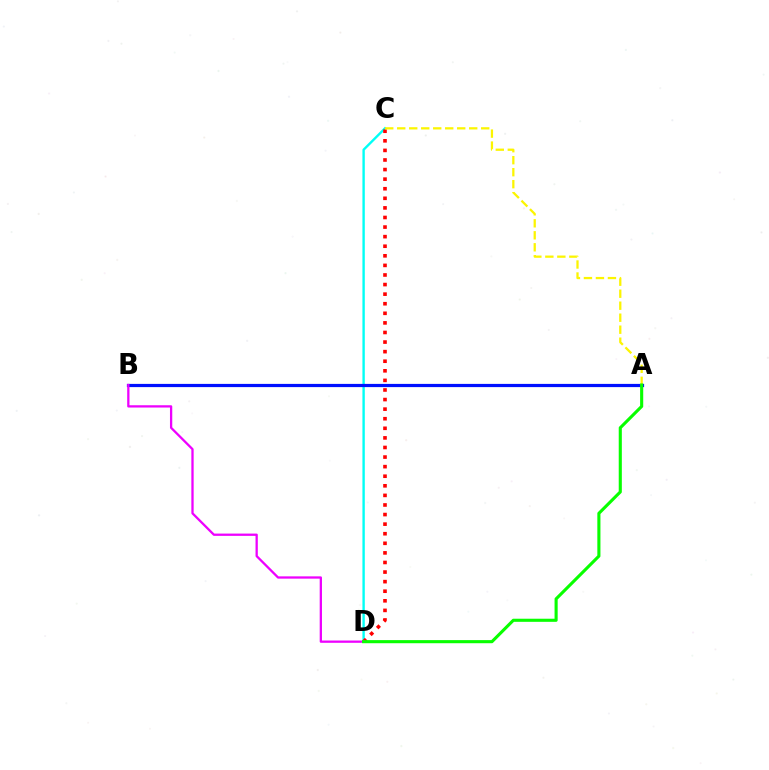{('C', 'D'): [{'color': '#00fff6', 'line_style': 'solid', 'thickness': 1.71}, {'color': '#ff0000', 'line_style': 'dotted', 'thickness': 2.6}], ('A', 'B'): [{'color': '#0010ff', 'line_style': 'solid', 'thickness': 2.31}], ('A', 'C'): [{'color': '#fcf500', 'line_style': 'dashed', 'thickness': 1.63}], ('B', 'D'): [{'color': '#ee00ff', 'line_style': 'solid', 'thickness': 1.65}], ('A', 'D'): [{'color': '#08ff00', 'line_style': 'solid', 'thickness': 2.23}]}